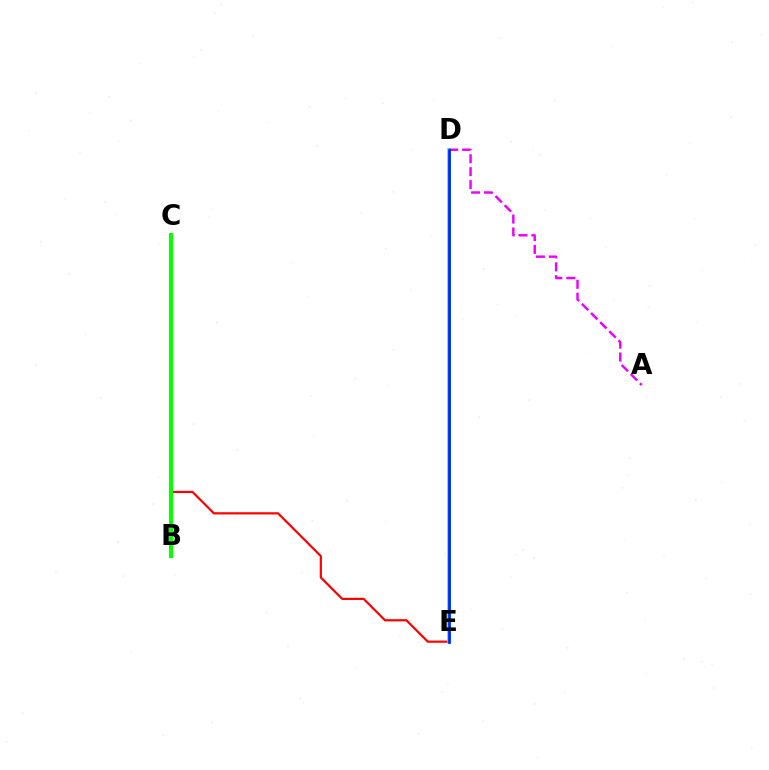{('B', 'C'): [{'color': '#fcf500', 'line_style': 'dashed', 'thickness': 2.76}, {'color': '#08ff00', 'line_style': 'solid', 'thickness': 2.94}], ('C', 'E'): [{'color': '#ff0000', 'line_style': 'solid', 'thickness': 1.59}], ('D', 'E'): [{'color': '#00fff6', 'line_style': 'solid', 'thickness': 2.66}, {'color': '#0010ff', 'line_style': 'solid', 'thickness': 1.85}], ('A', 'D'): [{'color': '#ee00ff', 'line_style': 'dashed', 'thickness': 1.76}]}